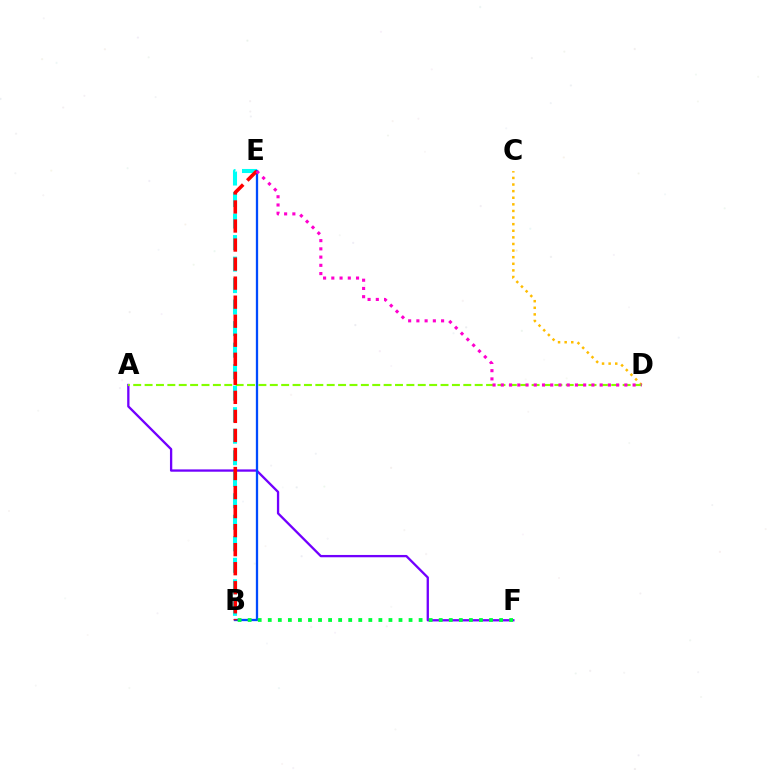{('B', 'E'): [{'color': '#00fff6', 'line_style': 'dashed', 'thickness': 2.92}, {'color': '#004bff', 'line_style': 'solid', 'thickness': 1.65}, {'color': '#ff0000', 'line_style': 'dashed', 'thickness': 2.59}], ('A', 'F'): [{'color': '#7200ff', 'line_style': 'solid', 'thickness': 1.66}], ('C', 'D'): [{'color': '#ffbd00', 'line_style': 'dotted', 'thickness': 1.79}], ('B', 'F'): [{'color': '#00ff39', 'line_style': 'dotted', 'thickness': 2.73}], ('A', 'D'): [{'color': '#84ff00', 'line_style': 'dashed', 'thickness': 1.55}], ('D', 'E'): [{'color': '#ff00cf', 'line_style': 'dotted', 'thickness': 2.24}]}